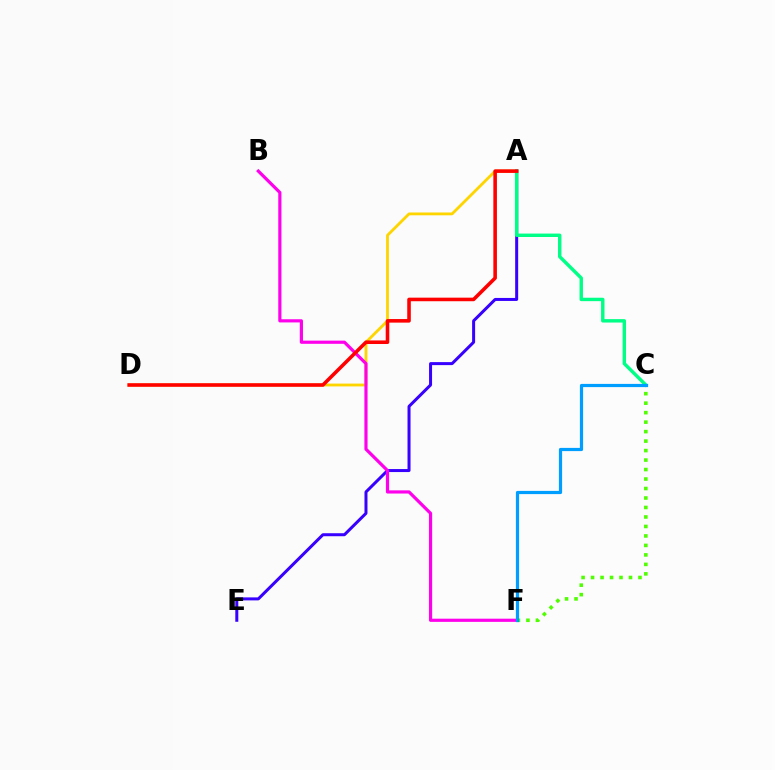{('A', 'D'): [{'color': '#ffd500', 'line_style': 'solid', 'thickness': 2.03}, {'color': '#ff0000', 'line_style': 'solid', 'thickness': 2.57}], ('A', 'E'): [{'color': '#3700ff', 'line_style': 'solid', 'thickness': 2.16}], ('A', 'C'): [{'color': '#00ff86', 'line_style': 'solid', 'thickness': 2.46}], ('C', 'F'): [{'color': '#4fff00', 'line_style': 'dotted', 'thickness': 2.58}, {'color': '#009eff', 'line_style': 'solid', 'thickness': 2.3}], ('B', 'F'): [{'color': '#ff00ed', 'line_style': 'solid', 'thickness': 2.29}]}